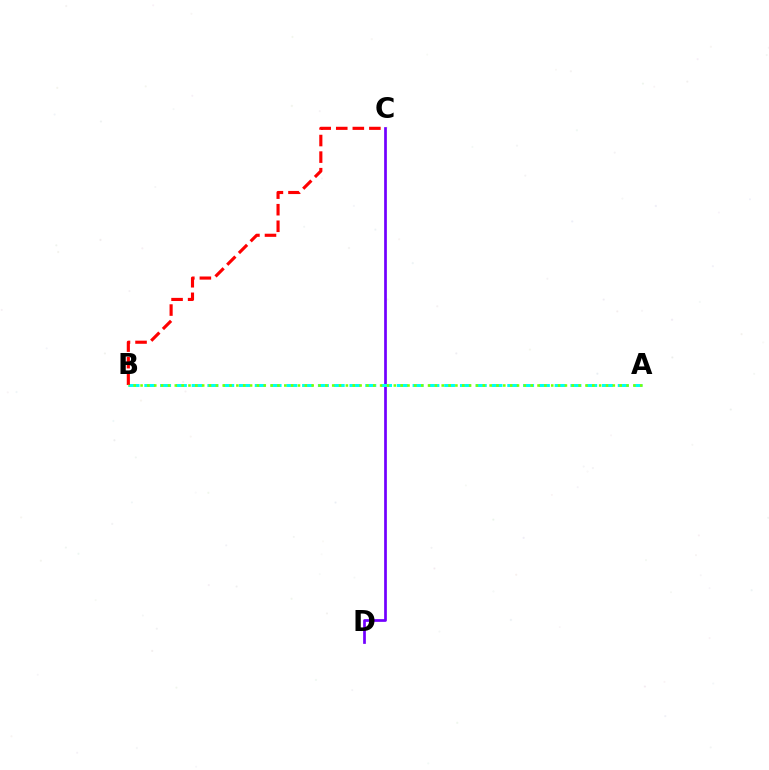{('C', 'D'): [{'color': '#7200ff', 'line_style': 'solid', 'thickness': 1.95}], ('A', 'B'): [{'color': '#00fff6', 'line_style': 'dashed', 'thickness': 2.14}, {'color': '#84ff00', 'line_style': 'dotted', 'thickness': 1.86}], ('B', 'C'): [{'color': '#ff0000', 'line_style': 'dashed', 'thickness': 2.25}]}